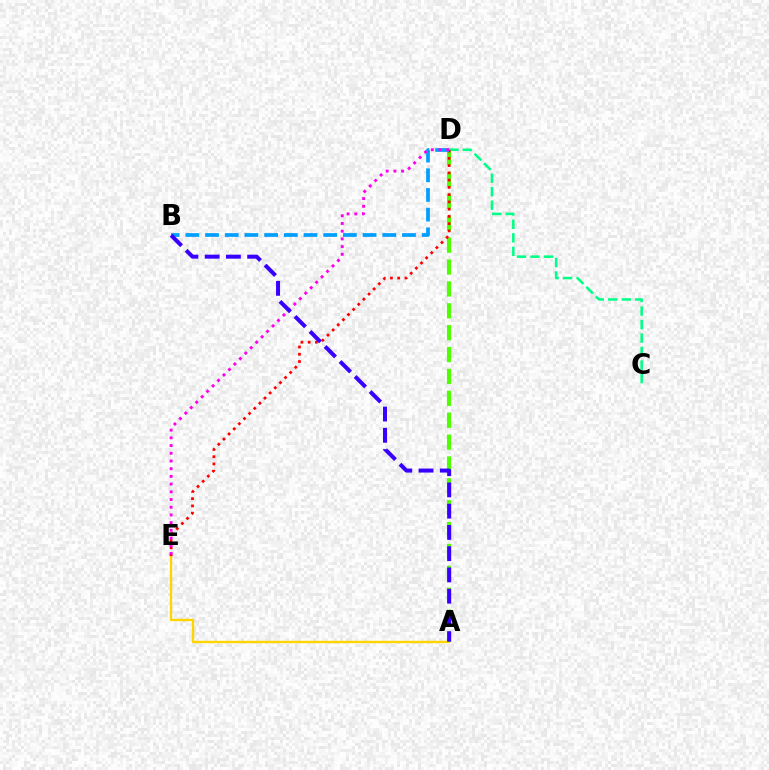{('A', 'E'): [{'color': '#ffd500', 'line_style': 'solid', 'thickness': 1.7}], ('A', 'D'): [{'color': '#4fff00', 'line_style': 'dashed', 'thickness': 2.97}], ('C', 'D'): [{'color': '#00ff86', 'line_style': 'dashed', 'thickness': 1.83}], ('D', 'E'): [{'color': '#ff0000', 'line_style': 'dotted', 'thickness': 1.97}, {'color': '#ff00ed', 'line_style': 'dotted', 'thickness': 2.09}], ('B', 'D'): [{'color': '#009eff', 'line_style': 'dashed', 'thickness': 2.68}], ('A', 'B'): [{'color': '#3700ff', 'line_style': 'dashed', 'thickness': 2.89}]}